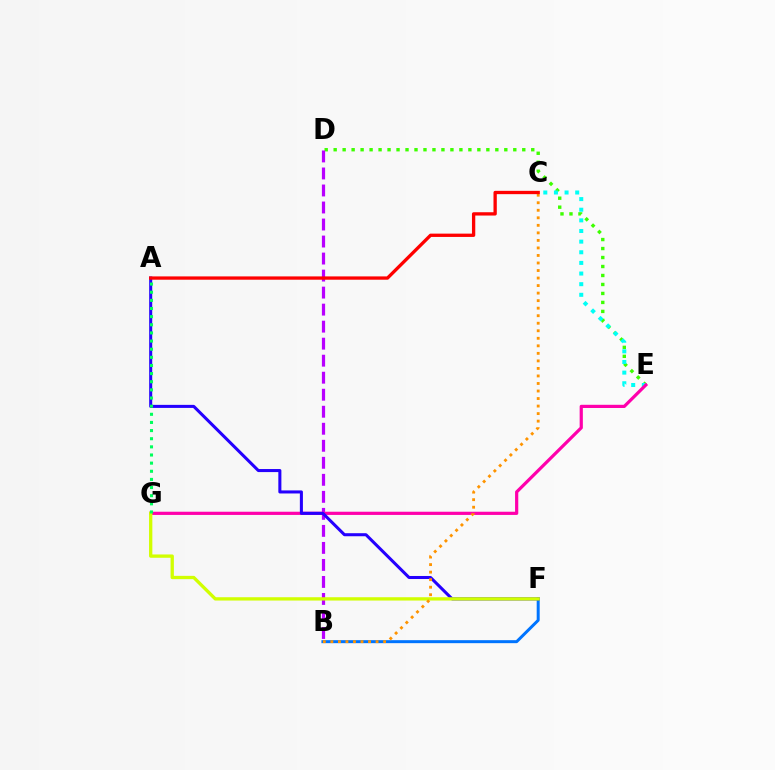{('D', 'E'): [{'color': '#3dff00', 'line_style': 'dotted', 'thickness': 2.44}], ('C', 'E'): [{'color': '#00fff6', 'line_style': 'dotted', 'thickness': 2.89}], ('B', 'F'): [{'color': '#0074ff', 'line_style': 'solid', 'thickness': 2.15}], ('B', 'D'): [{'color': '#b900ff', 'line_style': 'dashed', 'thickness': 2.31}], ('E', 'G'): [{'color': '#ff00ac', 'line_style': 'solid', 'thickness': 2.31}], ('A', 'F'): [{'color': '#2500ff', 'line_style': 'solid', 'thickness': 2.2}], ('F', 'G'): [{'color': '#d1ff00', 'line_style': 'solid', 'thickness': 2.38}], ('B', 'C'): [{'color': '#ff9400', 'line_style': 'dotted', 'thickness': 2.05}], ('A', 'G'): [{'color': '#00ff5c', 'line_style': 'dotted', 'thickness': 2.21}], ('A', 'C'): [{'color': '#ff0000', 'line_style': 'solid', 'thickness': 2.38}]}